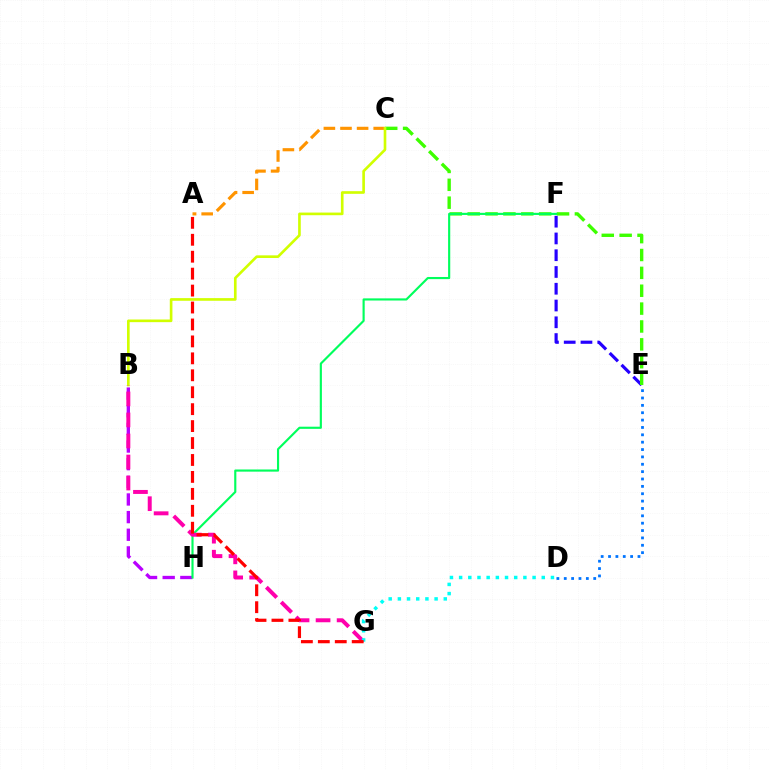{('E', 'F'): [{'color': '#2500ff', 'line_style': 'dashed', 'thickness': 2.28}], ('C', 'E'): [{'color': '#3dff00', 'line_style': 'dashed', 'thickness': 2.43}], ('A', 'C'): [{'color': '#ff9400', 'line_style': 'dashed', 'thickness': 2.26}], ('B', 'H'): [{'color': '#b900ff', 'line_style': 'dashed', 'thickness': 2.4}], ('F', 'H'): [{'color': '#00ff5c', 'line_style': 'solid', 'thickness': 1.55}], ('D', 'E'): [{'color': '#0074ff', 'line_style': 'dotted', 'thickness': 2.0}], ('B', 'C'): [{'color': '#d1ff00', 'line_style': 'solid', 'thickness': 1.91}], ('B', 'G'): [{'color': '#ff00ac', 'line_style': 'dashed', 'thickness': 2.86}], ('D', 'G'): [{'color': '#00fff6', 'line_style': 'dotted', 'thickness': 2.49}], ('A', 'G'): [{'color': '#ff0000', 'line_style': 'dashed', 'thickness': 2.3}]}